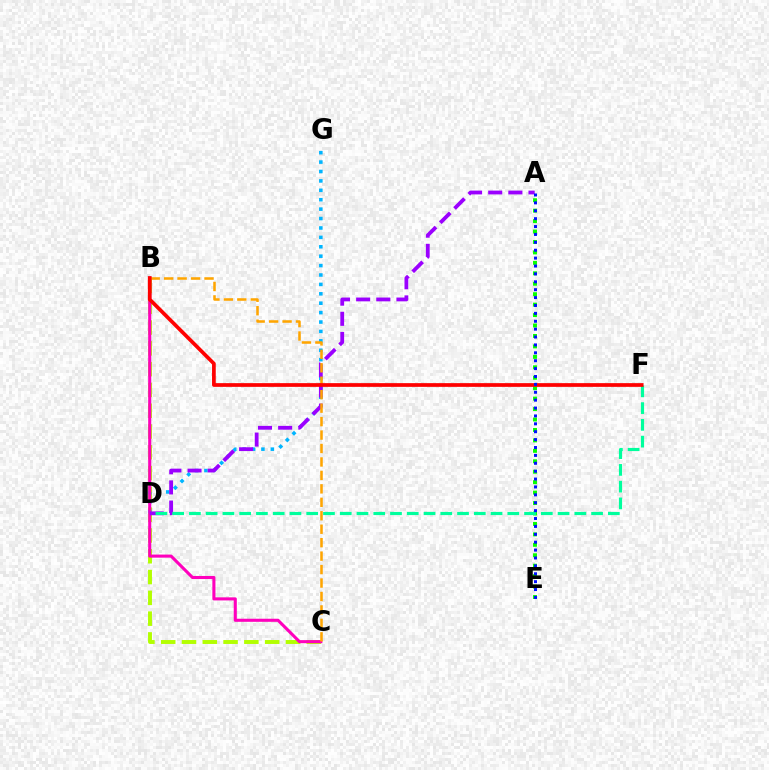{('A', 'E'): [{'color': '#08ff00', 'line_style': 'dotted', 'thickness': 2.84}, {'color': '#0010ff', 'line_style': 'dotted', 'thickness': 2.14}], ('B', 'C'): [{'color': '#b3ff00', 'line_style': 'dashed', 'thickness': 2.82}, {'color': '#ff00bd', 'line_style': 'solid', 'thickness': 2.22}, {'color': '#ffa500', 'line_style': 'dashed', 'thickness': 1.83}], ('D', 'G'): [{'color': '#00b5ff', 'line_style': 'dotted', 'thickness': 2.56}], ('A', 'D'): [{'color': '#9b00ff', 'line_style': 'dashed', 'thickness': 2.74}], ('D', 'F'): [{'color': '#00ff9d', 'line_style': 'dashed', 'thickness': 2.28}], ('B', 'F'): [{'color': '#ff0000', 'line_style': 'solid', 'thickness': 2.68}]}